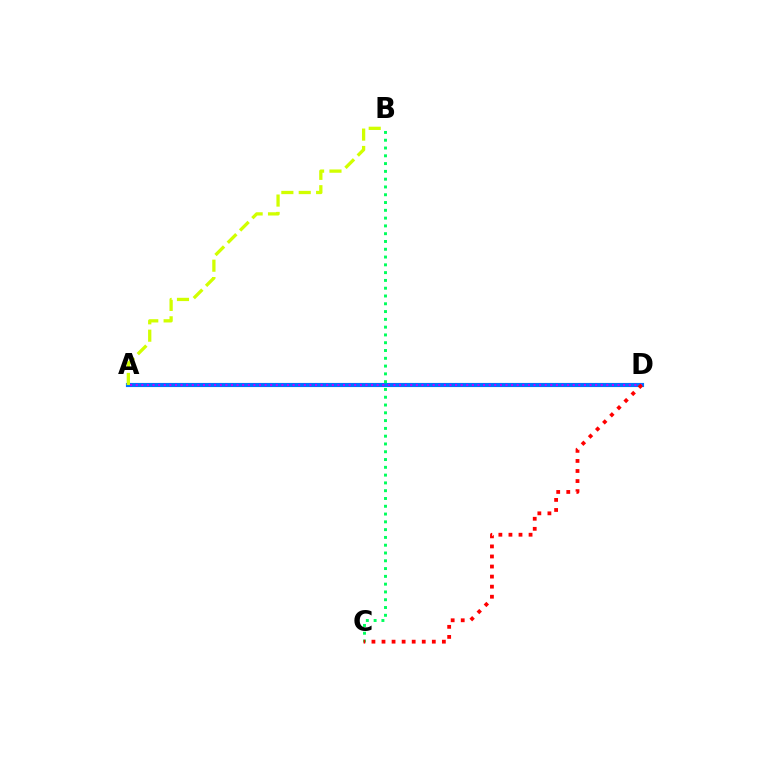{('A', 'D'): [{'color': '#0074ff', 'line_style': 'solid', 'thickness': 2.98}, {'color': '#b900ff', 'line_style': 'dotted', 'thickness': 1.52}], ('A', 'B'): [{'color': '#d1ff00', 'line_style': 'dashed', 'thickness': 2.36}], ('B', 'C'): [{'color': '#00ff5c', 'line_style': 'dotted', 'thickness': 2.12}], ('C', 'D'): [{'color': '#ff0000', 'line_style': 'dotted', 'thickness': 2.73}]}